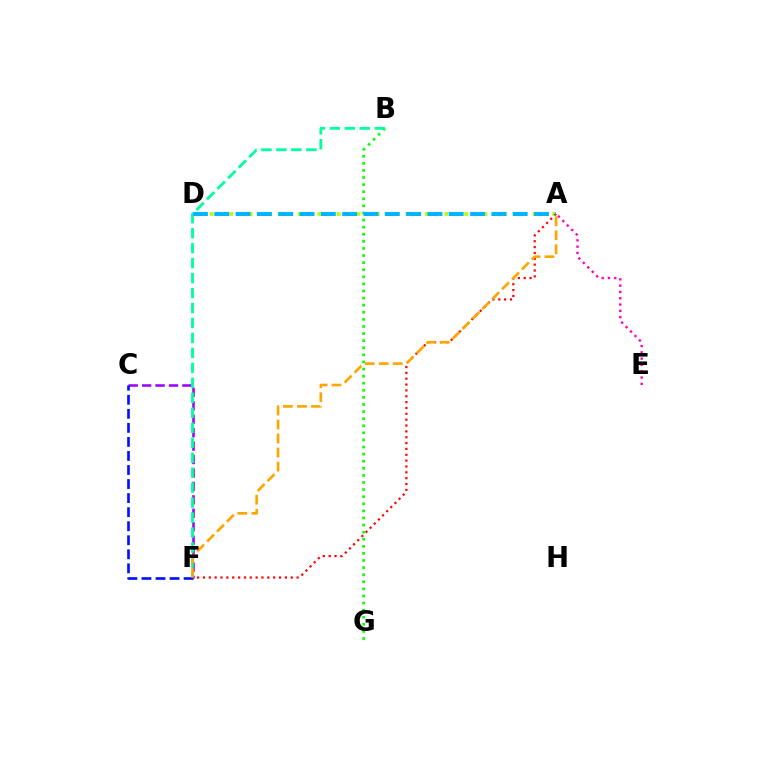{('C', 'F'): [{'color': '#9b00ff', 'line_style': 'dashed', 'thickness': 1.83}, {'color': '#0010ff', 'line_style': 'dashed', 'thickness': 1.91}], ('A', 'D'): [{'color': '#b3ff00', 'line_style': 'dotted', 'thickness': 2.66}, {'color': '#00b5ff', 'line_style': 'dashed', 'thickness': 2.9}], ('A', 'E'): [{'color': '#ff00bd', 'line_style': 'dotted', 'thickness': 1.71}], ('A', 'F'): [{'color': '#ff0000', 'line_style': 'dotted', 'thickness': 1.59}, {'color': '#ffa500', 'line_style': 'dashed', 'thickness': 1.9}], ('B', 'G'): [{'color': '#08ff00', 'line_style': 'dotted', 'thickness': 1.93}], ('B', 'F'): [{'color': '#00ff9d', 'line_style': 'dashed', 'thickness': 2.03}]}